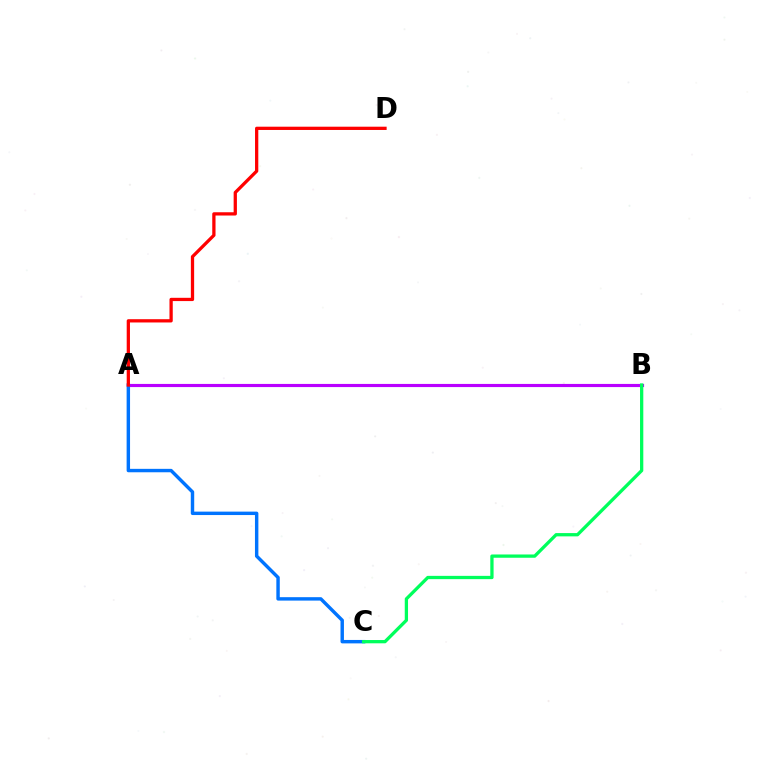{('A', 'B'): [{'color': '#d1ff00', 'line_style': 'solid', 'thickness': 1.84}, {'color': '#b900ff', 'line_style': 'solid', 'thickness': 2.27}], ('A', 'C'): [{'color': '#0074ff', 'line_style': 'solid', 'thickness': 2.47}], ('B', 'C'): [{'color': '#00ff5c', 'line_style': 'solid', 'thickness': 2.36}], ('A', 'D'): [{'color': '#ff0000', 'line_style': 'solid', 'thickness': 2.35}]}